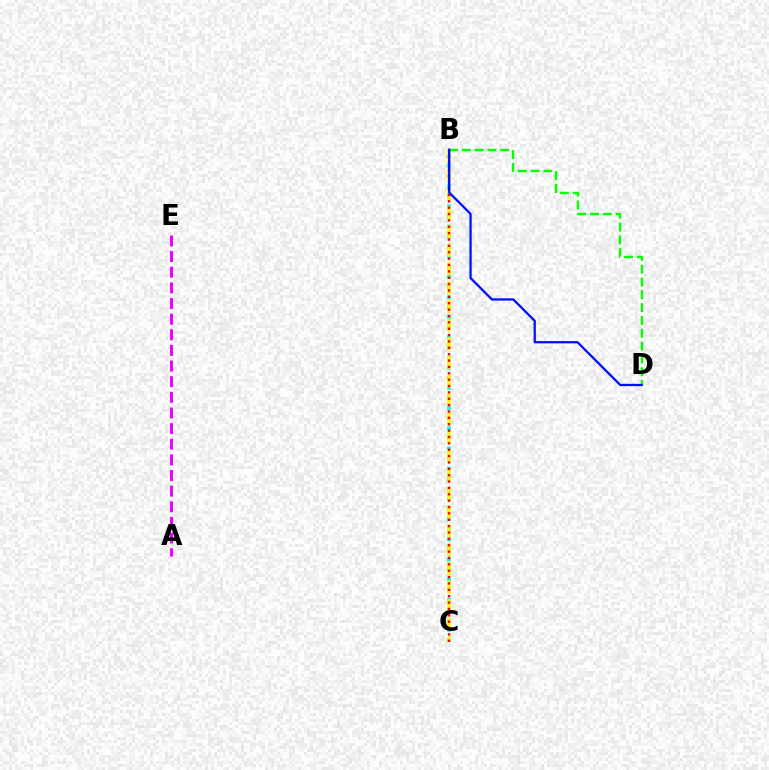{('B', 'C'): [{'color': '#00fff6', 'line_style': 'dotted', 'thickness': 2.74}, {'color': '#fcf500', 'line_style': 'dashed', 'thickness': 2.54}, {'color': '#ff0000', 'line_style': 'dotted', 'thickness': 1.73}], ('B', 'D'): [{'color': '#08ff00', 'line_style': 'dashed', 'thickness': 1.74}, {'color': '#0010ff', 'line_style': 'solid', 'thickness': 1.64}], ('A', 'E'): [{'color': '#ee00ff', 'line_style': 'dashed', 'thickness': 2.12}]}